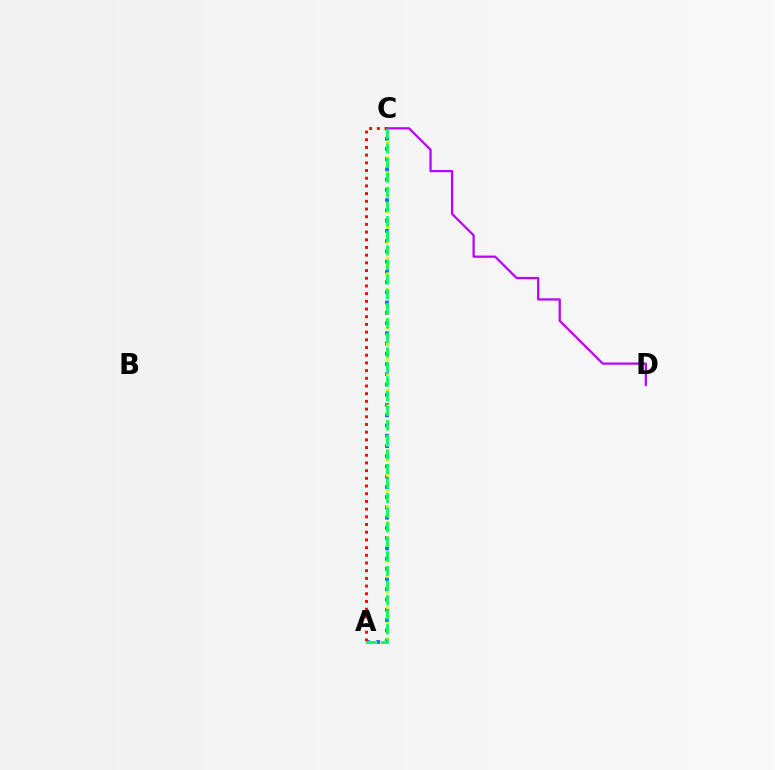{('A', 'C'): [{'color': '#0074ff', 'line_style': 'dotted', 'thickness': 2.78}, {'color': '#ff0000', 'line_style': 'dotted', 'thickness': 2.09}, {'color': '#d1ff00', 'line_style': 'dotted', 'thickness': 2.11}, {'color': '#00ff5c', 'line_style': 'dashed', 'thickness': 1.98}], ('C', 'D'): [{'color': '#b900ff', 'line_style': 'solid', 'thickness': 1.62}]}